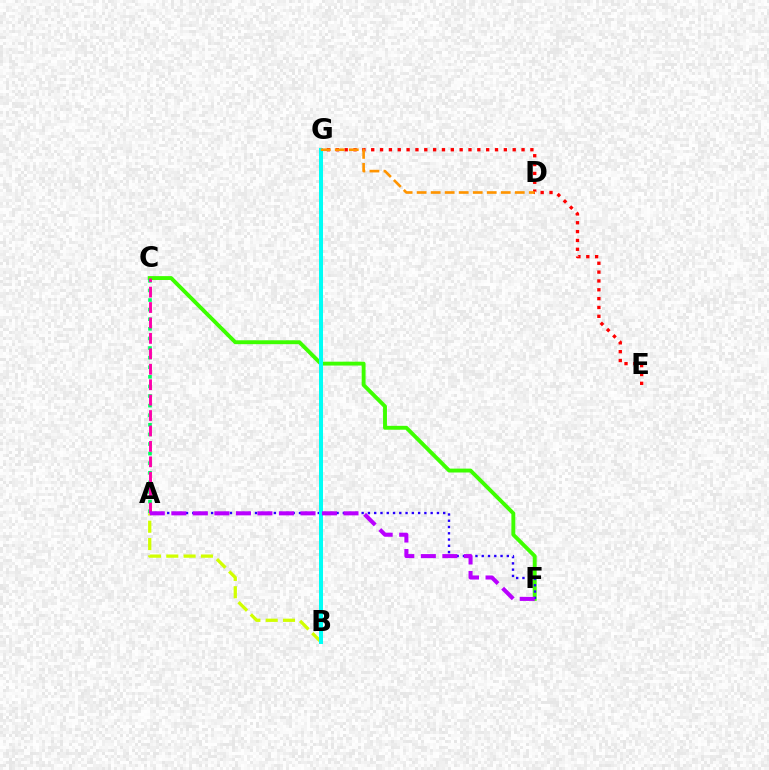{('C', 'F'): [{'color': '#3dff00', 'line_style': 'solid', 'thickness': 2.8}], ('E', 'G'): [{'color': '#ff0000', 'line_style': 'dotted', 'thickness': 2.4}], ('B', 'G'): [{'color': '#0074ff', 'line_style': 'dashed', 'thickness': 2.12}, {'color': '#00fff6', 'line_style': 'solid', 'thickness': 2.88}], ('A', 'F'): [{'color': '#2500ff', 'line_style': 'dotted', 'thickness': 1.7}, {'color': '#b900ff', 'line_style': 'dashed', 'thickness': 2.92}], ('A', 'B'): [{'color': '#d1ff00', 'line_style': 'dashed', 'thickness': 2.35}], ('A', 'C'): [{'color': '#00ff5c', 'line_style': 'dotted', 'thickness': 2.61}, {'color': '#ff00ac', 'line_style': 'dashed', 'thickness': 2.1}], ('D', 'G'): [{'color': '#ff9400', 'line_style': 'dashed', 'thickness': 1.9}]}